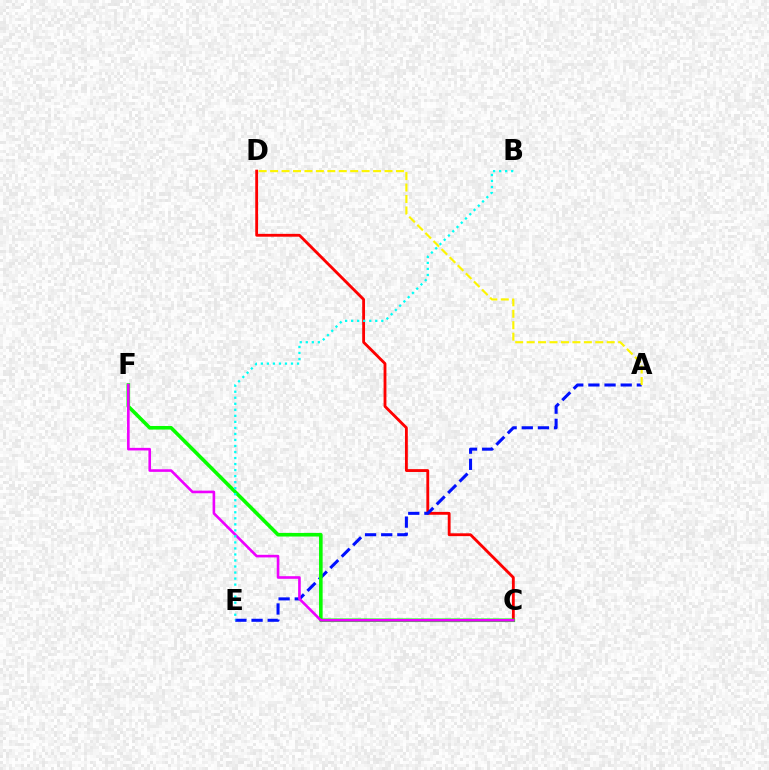{('C', 'D'): [{'color': '#ff0000', 'line_style': 'solid', 'thickness': 2.04}], ('A', 'E'): [{'color': '#0010ff', 'line_style': 'dashed', 'thickness': 2.19}], ('C', 'F'): [{'color': '#08ff00', 'line_style': 'solid', 'thickness': 2.59}, {'color': '#ee00ff', 'line_style': 'solid', 'thickness': 1.88}], ('A', 'D'): [{'color': '#fcf500', 'line_style': 'dashed', 'thickness': 1.55}], ('B', 'E'): [{'color': '#00fff6', 'line_style': 'dotted', 'thickness': 1.64}]}